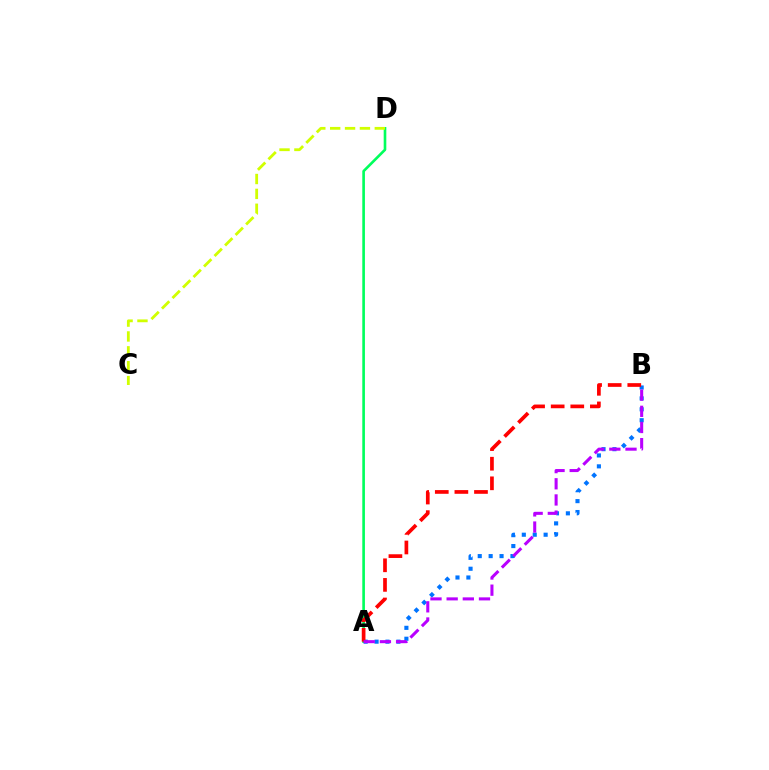{('A', 'D'): [{'color': '#00ff5c', 'line_style': 'solid', 'thickness': 1.9}], ('A', 'B'): [{'color': '#0074ff', 'line_style': 'dotted', 'thickness': 2.96}, {'color': '#ff0000', 'line_style': 'dashed', 'thickness': 2.66}, {'color': '#b900ff', 'line_style': 'dashed', 'thickness': 2.2}], ('C', 'D'): [{'color': '#d1ff00', 'line_style': 'dashed', 'thickness': 2.02}]}